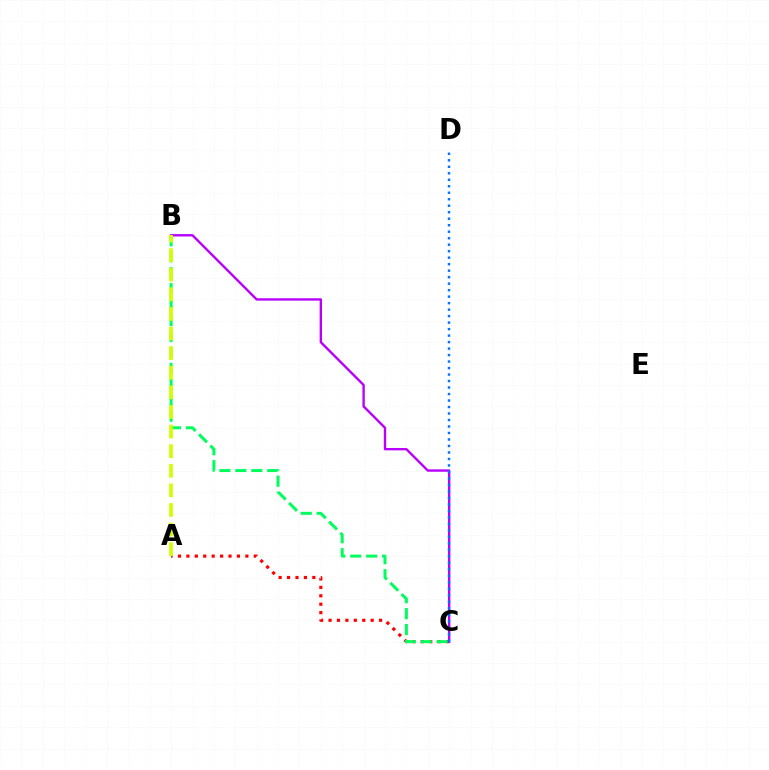{('A', 'C'): [{'color': '#ff0000', 'line_style': 'dotted', 'thickness': 2.29}], ('B', 'C'): [{'color': '#b900ff', 'line_style': 'solid', 'thickness': 1.71}, {'color': '#00ff5c', 'line_style': 'dashed', 'thickness': 2.17}], ('C', 'D'): [{'color': '#0074ff', 'line_style': 'dotted', 'thickness': 1.76}], ('A', 'B'): [{'color': '#d1ff00', 'line_style': 'dashed', 'thickness': 2.66}]}